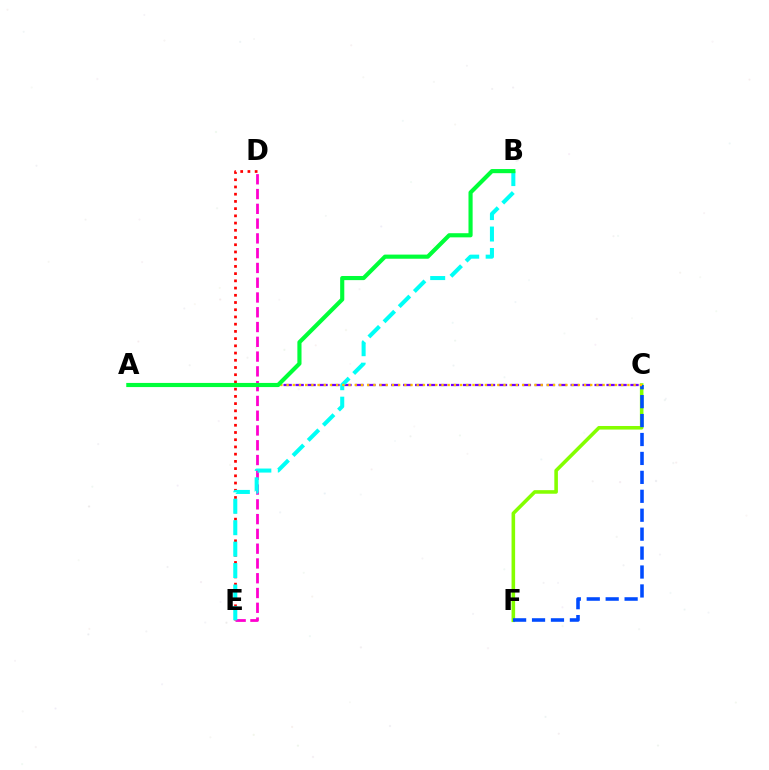{('C', 'F'): [{'color': '#84ff00', 'line_style': 'solid', 'thickness': 2.58}, {'color': '#004bff', 'line_style': 'dashed', 'thickness': 2.57}], ('D', 'E'): [{'color': '#ff0000', 'line_style': 'dotted', 'thickness': 1.96}, {'color': '#ff00cf', 'line_style': 'dashed', 'thickness': 2.01}], ('A', 'C'): [{'color': '#7200ff', 'line_style': 'dashed', 'thickness': 1.62}, {'color': '#ffbd00', 'line_style': 'dotted', 'thickness': 1.68}], ('B', 'E'): [{'color': '#00fff6', 'line_style': 'dashed', 'thickness': 2.91}], ('A', 'B'): [{'color': '#00ff39', 'line_style': 'solid', 'thickness': 2.98}]}